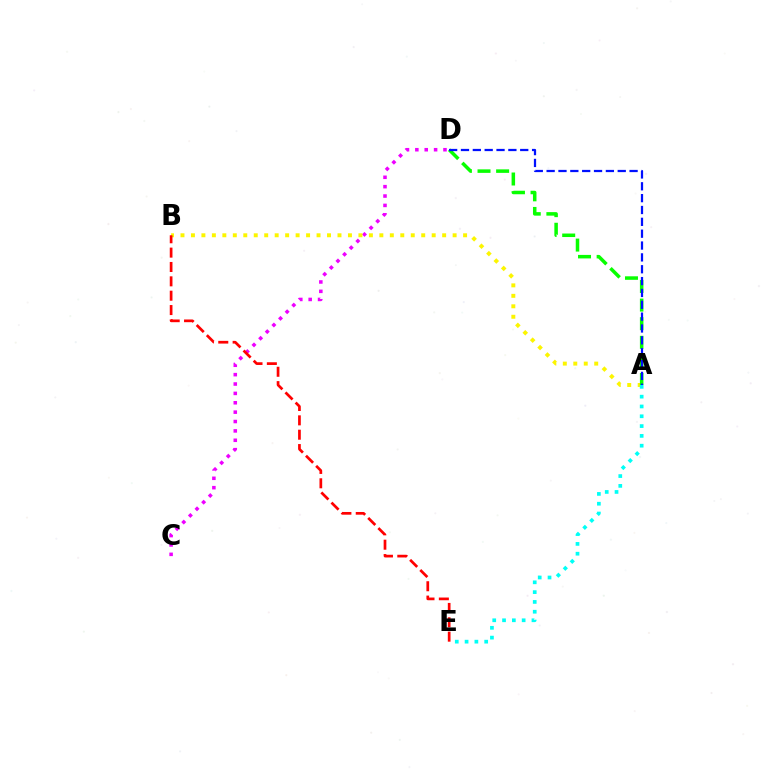{('C', 'D'): [{'color': '#ee00ff', 'line_style': 'dotted', 'thickness': 2.55}], ('A', 'B'): [{'color': '#fcf500', 'line_style': 'dotted', 'thickness': 2.84}], ('A', 'D'): [{'color': '#08ff00', 'line_style': 'dashed', 'thickness': 2.53}, {'color': '#0010ff', 'line_style': 'dashed', 'thickness': 1.61}], ('B', 'E'): [{'color': '#ff0000', 'line_style': 'dashed', 'thickness': 1.95}], ('A', 'E'): [{'color': '#00fff6', 'line_style': 'dotted', 'thickness': 2.66}]}